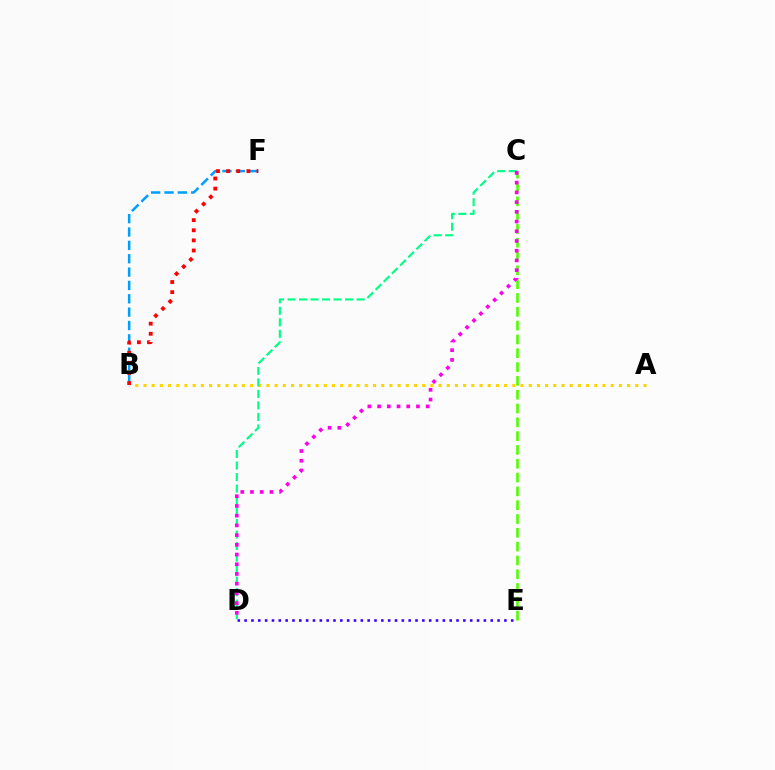{('A', 'B'): [{'color': '#ffd500', 'line_style': 'dotted', 'thickness': 2.23}], ('C', 'D'): [{'color': '#00ff86', 'line_style': 'dashed', 'thickness': 1.56}, {'color': '#ff00ed', 'line_style': 'dotted', 'thickness': 2.64}], ('B', 'F'): [{'color': '#009eff', 'line_style': 'dashed', 'thickness': 1.81}, {'color': '#ff0000', 'line_style': 'dotted', 'thickness': 2.75}], ('C', 'E'): [{'color': '#4fff00', 'line_style': 'dashed', 'thickness': 1.88}], ('D', 'E'): [{'color': '#3700ff', 'line_style': 'dotted', 'thickness': 1.86}]}